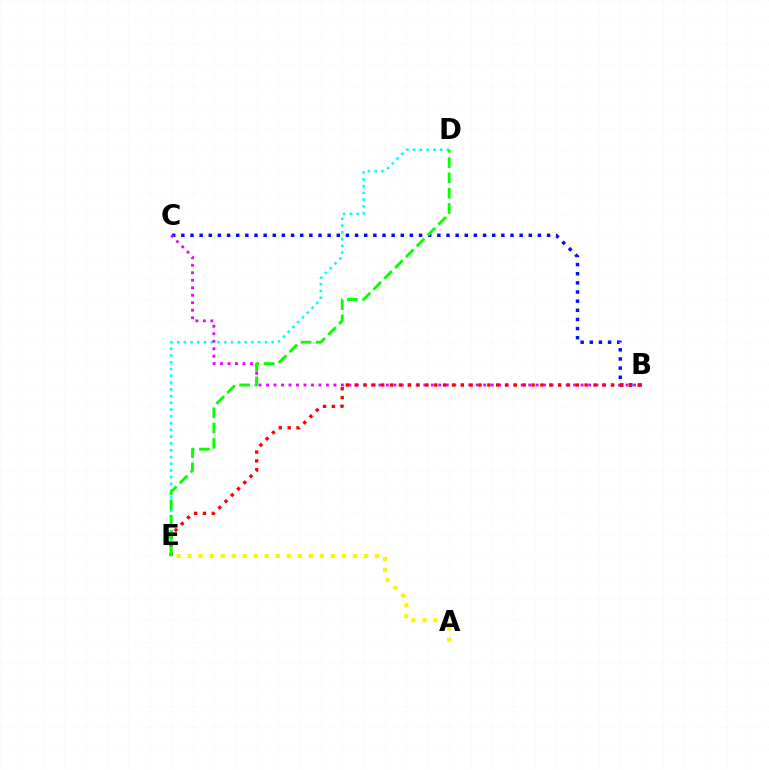{('B', 'C'): [{'color': '#0010ff', 'line_style': 'dotted', 'thickness': 2.48}, {'color': '#ee00ff', 'line_style': 'dotted', 'thickness': 2.03}], ('D', 'E'): [{'color': '#00fff6', 'line_style': 'dotted', 'thickness': 1.84}, {'color': '#08ff00', 'line_style': 'dashed', 'thickness': 2.08}], ('A', 'E'): [{'color': '#fcf500', 'line_style': 'dotted', 'thickness': 2.99}], ('B', 'E'): [{'color': '#ff0000', 'line_style': 'dotted', 'thickness': 2.4}]}